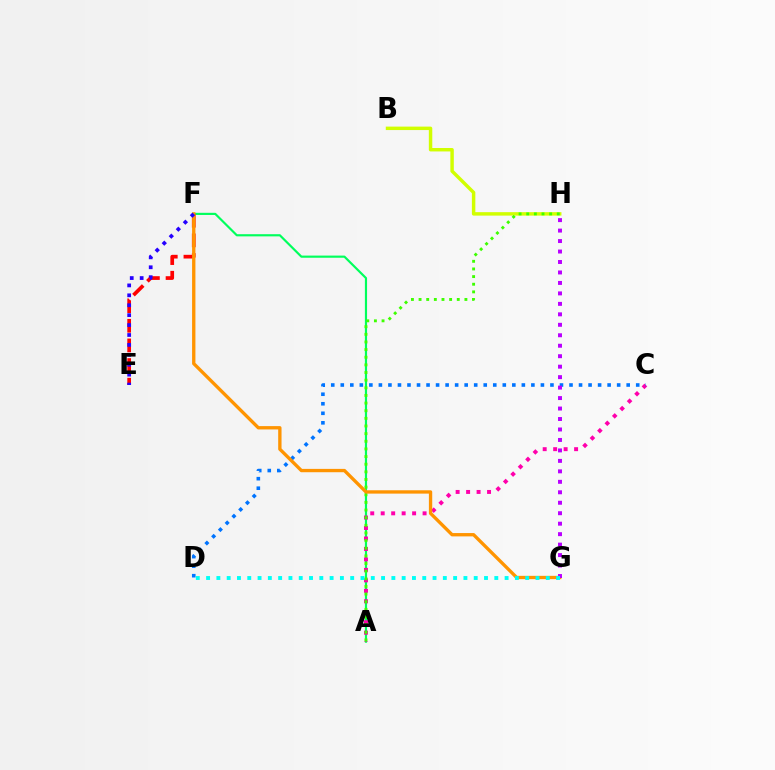{('B', 'H'): [{'color': '#d1ff00', 'line_style': 'solid', 'thickness': 2.48}], ('A', 'F'): [{'color': '#00ff5c', 'line_style': 'solid', 'thickness': 1.56}], ('A', 'C'): [{'color': '#ff00ac', 'line_style': 'dotted', 'thickness': 2.84}], ('E', 'F'): [{'color': '#ff0000', 'line_style': 'dashed', 'thickness': 2.67}, {'color': '#2500ff', 'line_style': 'dotted', 'thickness': 2.69}], ('A', 'H'): [{'color': '#3dff00', 'line_style': 'dotted', 'thickness': 2.08}], ('C', 'D'): [{'color': '#0074ff', 'line_style': 'dotted', 'thickness': 2.59}], ('F', 'G'): [{'color': '#ff9400', 'line_style': 'solid', 'thickness': 2.4}], ('G', 'H'): [{'color': '#b900ff', 'line_style': 'dotted', 'thickness': 2.84}], ('D', 'G'): [{'color': '#00fff6', 'line_style': 'dotted', 'thickness': 2.8}]}